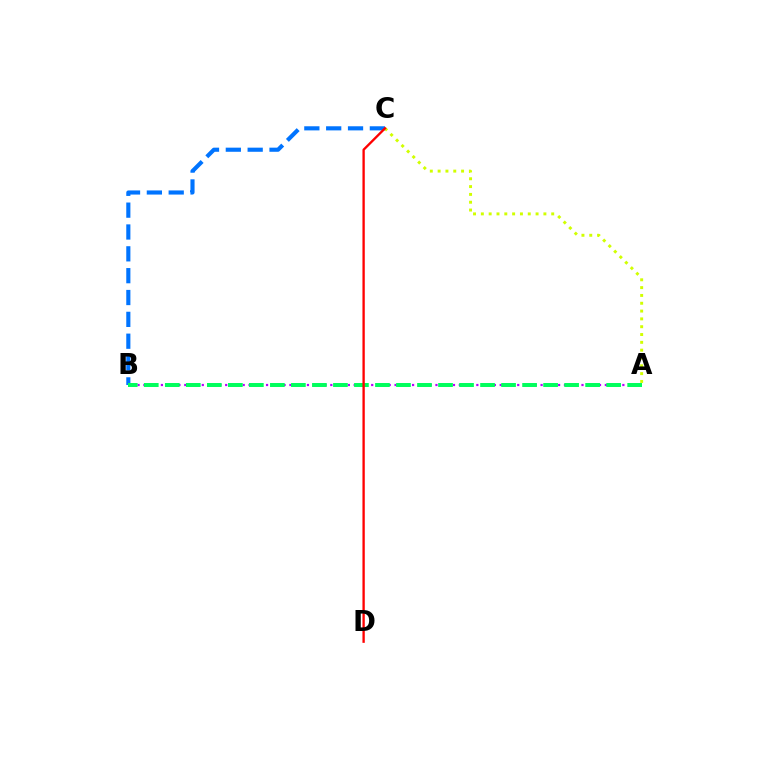{('A', 'B'): [{'color': '#b900ff', 'line_style': 'dotted', 'thickness': 1.59}, {'color': '#00ff5c', 'line_style': 'dashed', 'thickness': 2.86}], ('B', 'C'): [{'color': '#0074ff', 'line_style': 'dashed', 'thickness': 2.97}], ('A', 'C'): [{'color': '#d1ff00', 'line_style': 'dotted', 'thickness': 2.12}], ('C', 'D'): [{'color': '#ff0000', 'line_style': 'solid', 'thickness': 1.68}]}